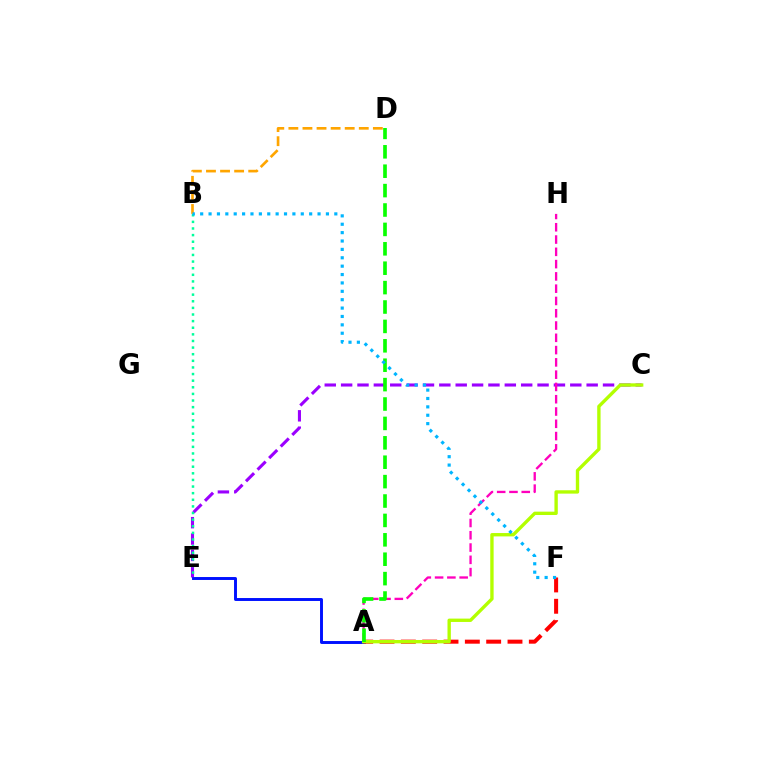{('C', 'E'): [{'color': '#9b00ff', 'line_style': 'dashed', 'thickness': 2.22}], ('A', 'E'): [{'color': '#0010ff', 'line_style': 'solid', 'thickness': 2.11}], ('A', 'F'): [{'color': '#ff0000', 'line_style': 'dashed', 'thickness': 2.9}], ('A', 'H'): [{'color': '#ff00bd', 'line_style': 'dashed', 'thickness': 1.67}], ('B', 'D'): [{'color': '#ffa500', 'line_style': 'dashed', 'thickness': 1.91}], ('B', 'E'): [{'color': '#00ff9d', 'line_style': 'dotted', 'thickness': 1.8}], ('A', 'C'): [{'color': '#b3ff00', 'line_style': 'solid', 'thickness': 2.42}], ('A', 'D'): [{'color': '#08ff00', 'line_style': 'dashed', 'thickness': 2.64}], ('B', 'F'): [{'color': '#00b5ff', 'line_style': 'dotted', 'thickness': 2.28}]}